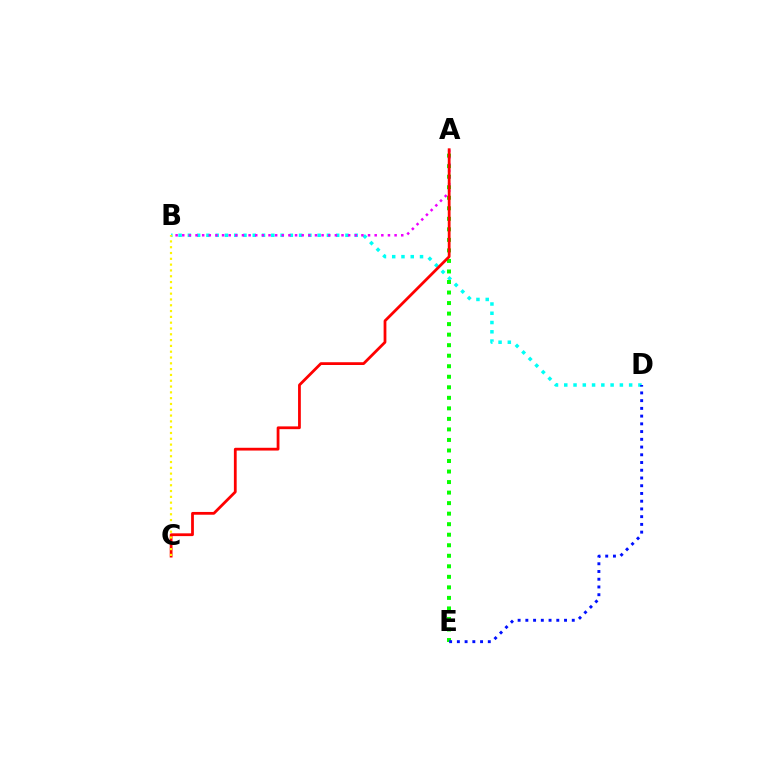{('B', 'D'): [{'color': '#00fff6', 'line_style': 'dotted', 'thickness': 2.52}], ('A', 'E'): [{'color': '#08ff00', 'line_style': 'dotted', 'thickness': 2.86}], ('D', 'E'): [{'color': '#0010ff', 'line_style': 'dotted', 'thickness': 2.1}], ('A', 'B'): [{'color': '#ee00ff', 'line_style': 'dotted', 'thickness': 1.8}], ('A', 'C'): [{'color': '#ff0000', 'line_style': 'solid', 'thickness': 2.0}], ('B', 'C'): [{'color': '#fcf500', 'line_style': 'dotted', 'thickness': 1.58}]}